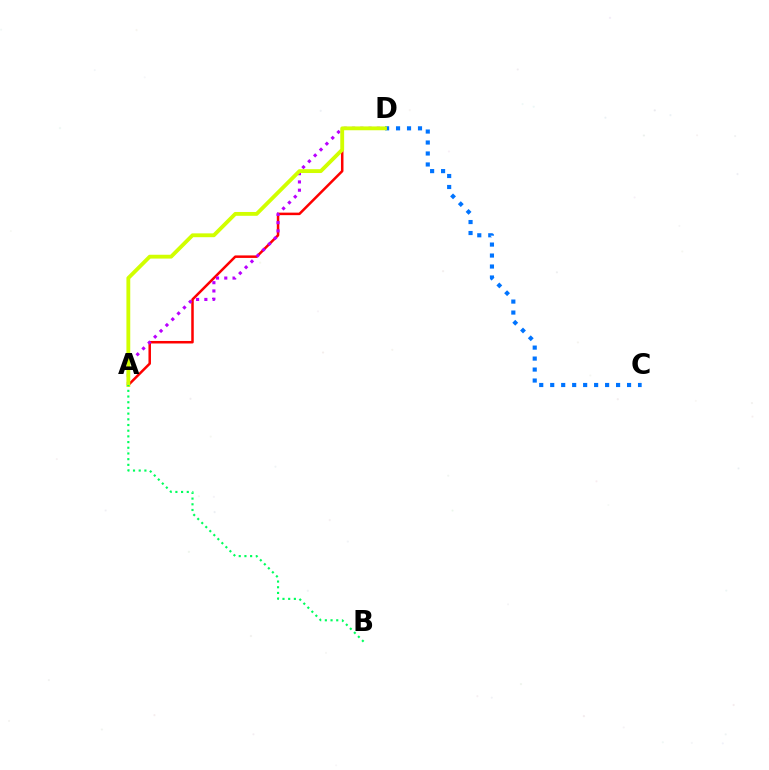{('A', 'D'): [{'color': '#ff0000', 'line_style': 'solid', 'thickness': 1.81}, {'color': '#b900ff', 'line_style': 'dotted', 'thickness': 2.24}, {'color': '#d1ff00', 'line_style': 'solid', 'thickness': 2.76}], ('C', 'D'): [{'color': '#0074ff', 'line_style': 'dotted', 'thickness': 2.98}], ('A', 'B'): [{'color': '#00ff5c', 'line_style': 'dotted', 'thickness': 1.55}]}